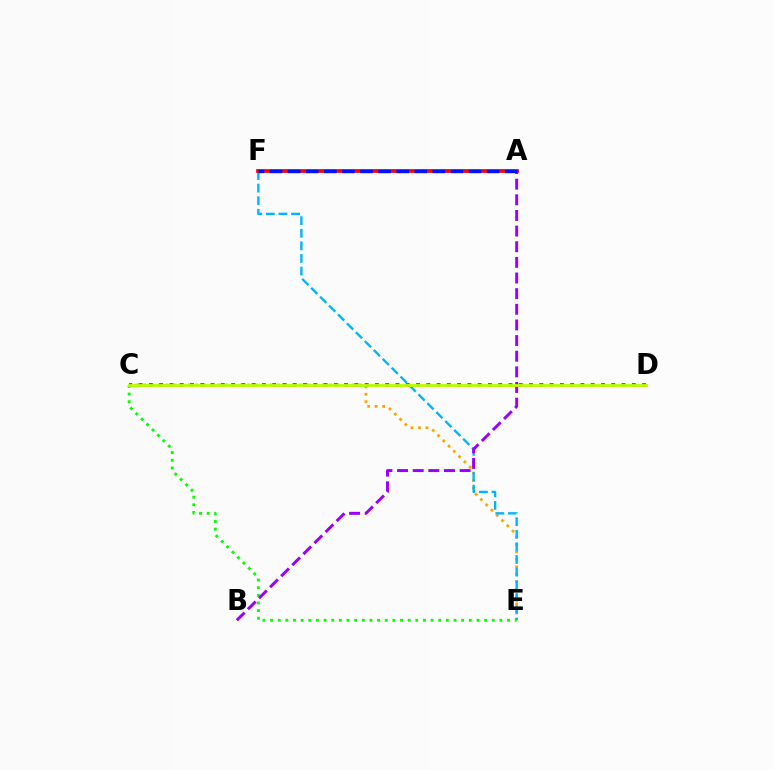{('C', 'E'): [{'color': '#ffa500', 'line_style': 'dotted', 'thickness': 2.02}, {'color': '#08ff00', 'line_style': 'dotted', 'thickness': 2.08}], ('C', 'D'): [{'color': '#ff00bd', 'line_style': 'dotted', 'thickness': 2.79}, {'color': '#b3ff00', 'line_style': 'solid', 'thickness': 2.04}], ('A', 'F'): [{'color': '#00ff9d', 'line_style': 'dashed', 'thickness': 1.63}, {'color': '#ff0000', 'line_style': 'solid', 'thickness': 2.7}, {'color': '#0010ff', 'line_style': 'dashed', 'thickness': 2.46}], ('E', 'F'): [{'color': '#00b5ff', 'line_style': 'dashed', 'thickness': 1.71}], ('A', 'B'): [{'color': '#9b00ff', 'line_style': 'dashed', 'thickness': 2.12}]}